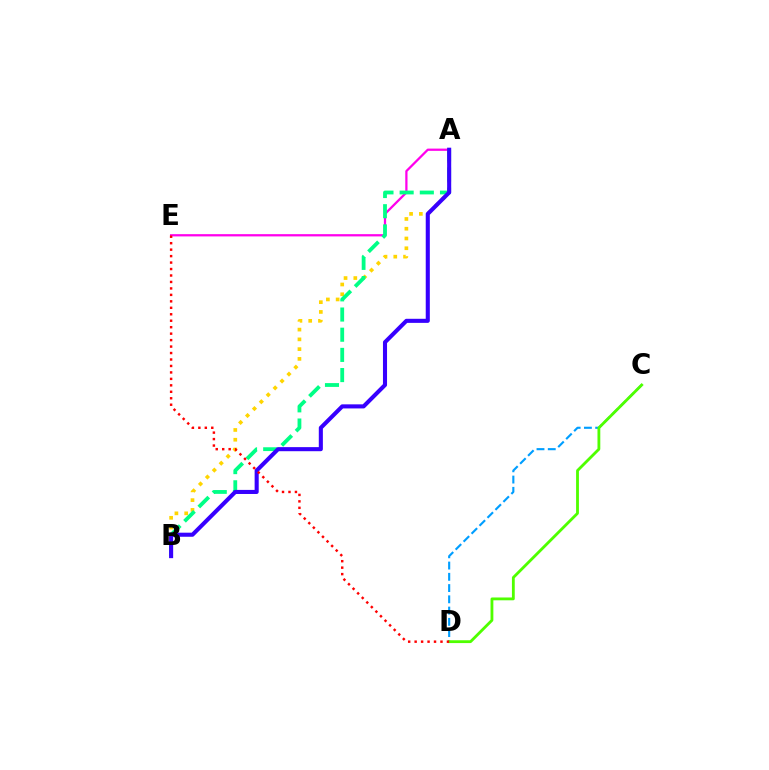{('A', 'E'): [{'color': '#ff00ed', 'line_style': 'solid', 'thickness': 1.62}], ('A', 'B'): [{'color': '#ffd500', 'line_style': 'dotted', 'thickness': 2.65}, {'color': '#00ff86', 'line_style': 'dashed', 'thickness': 2.74}, {'color': '#3700ff', 'line_style': 'solid', 'thickness': 2.94}], ('C', 'D'): [{'color': '#009eff', 'line_style': 'dashed', 'thickness': 1.53}, {'color': '#4fff00', 'line_style': 'solid', 'thickness': 2.03}], ('D', 'E'): [{'color': '#ff0000', 'line_style': 'dotted', 'thickness': 1.76}]}